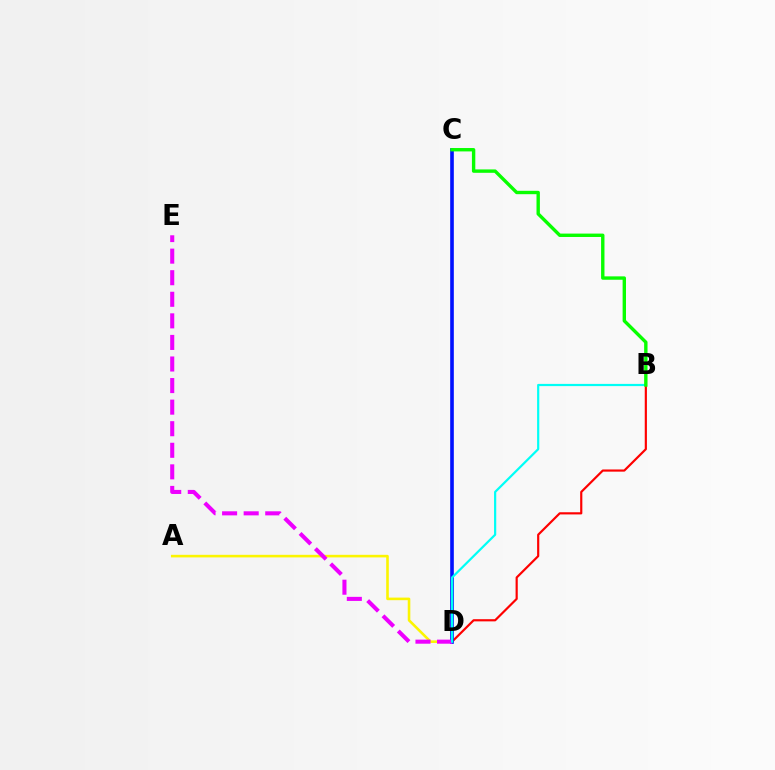{('B', 'D'): [{'color': '#ff0000', 'line_style': 'solid', 'thickness': 1.57}, {'color': '#00fff6', 'line_style': 'solid', 'thickness': 1.58}], ('A', 'D'): [{'color': '#fcf500', 'line_style': 'solid', 'thickness': 1.87}], ('C', 'D'): [{'color': '#0010ff', 'line_style': 'solid', 'thickness': 2.62}], ('D', 'E'): [{'color': '#ee00ff', 'line_style': 'dashed', 'thickness': 2.93}], ('B', 'C'): [{'color': '#08ff00', 'line_style': 'solid', 'thickness': 2.44}]}